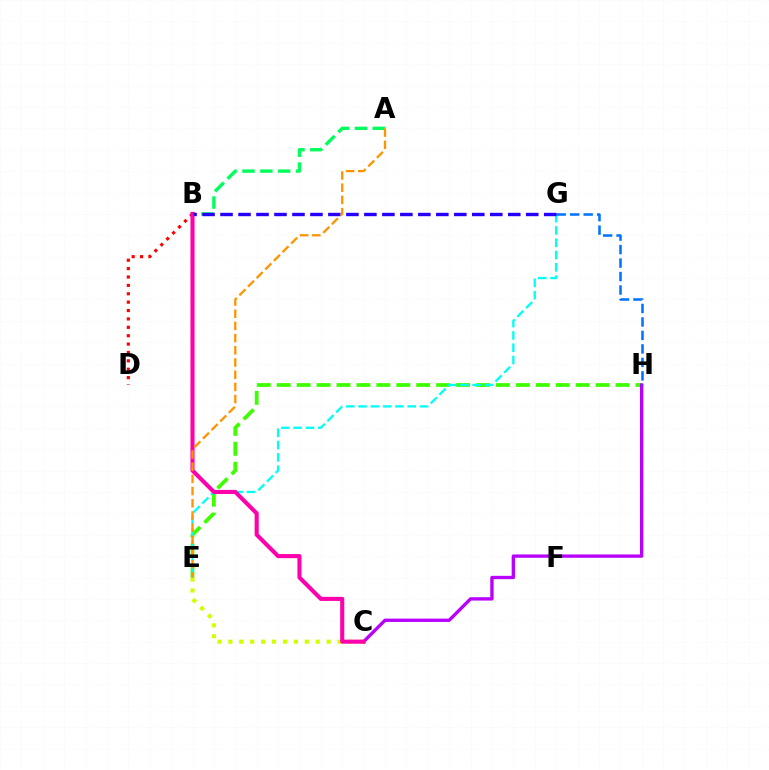{('C', 'E'): [{'color': '#d1ff00', 'line_style': 'dotted', 'thickness': 2.97}], ('E', 'H'): [{'color': '#3dff00', 'line_style': 'dashed', 'thickness': 2.71}], ('B', 'D'): [{'color': '#ff0000', 'line_style': 'dotted', 'thickness': 2.28}], ('A', 'B'): [{'color': '#00ff5c', 'line_style': 'dashed', 'thickness': 2.42}], ('C', 'H'): [{'color': '#b900ff', 'line_style': 'solid', 'thickness': 2.4}], ('E', 'G'): [{'color': '#00fff6', 'line_style': 'dashed', 'thickness': 1.67}], ('G', 'H'): [{'color': '#0074ff', 'line_style': 'dashed', 'thickness': 1.83}], ('B', 'C'): [{'color': '#ff00ac', 'line_style': 'solid', 'thickness': 2.94}], ('B', 'G'): [{'color': '#2500ff', 'line_style': 'dashed', 'thickness': 2.44}], ('A', 'E'): [{'color': '#ff9400', 'line_style': 'dashed', 'thickness': 1.66}]}